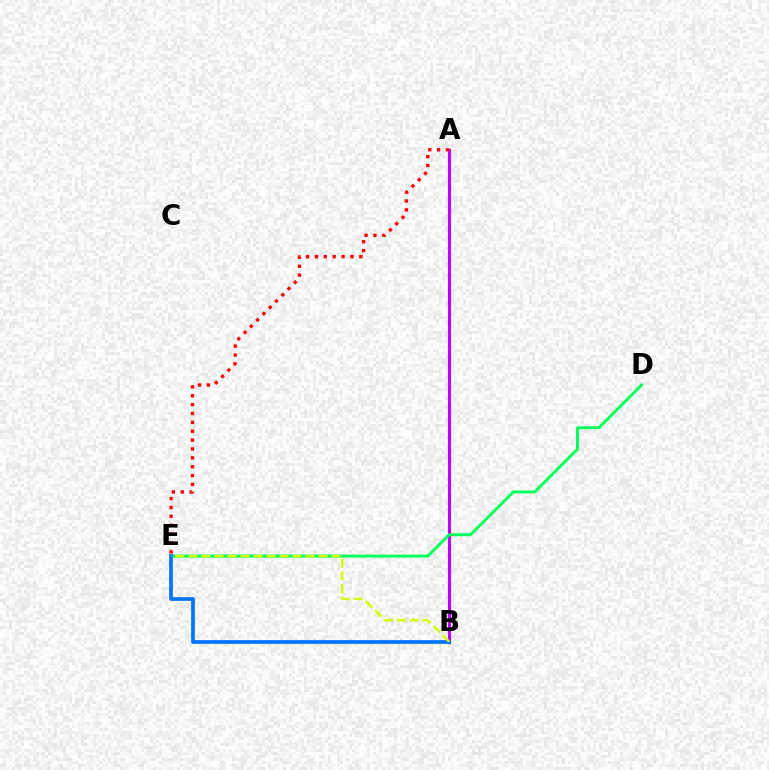{('A', 'B'): [{'color': '#b900ff', 'line_style': 'solid', 'thickness': 2.26}], ('A', 'E'): [{'color': '#ff0000', 'line_style': 'dotted', 'thickness': 2.41}], ('D', 'E'): [{'color': '#00ff5c', 'line_style': 'solid', 'thickness': 2.13}], ('B', 'E'): [{'color': '#0074ff', 'line_style': 'solid', 'thickness': 2.68}, {'color': '#d1ff00', 'line_style': 'dashed', 'thickness': 1.77}]}